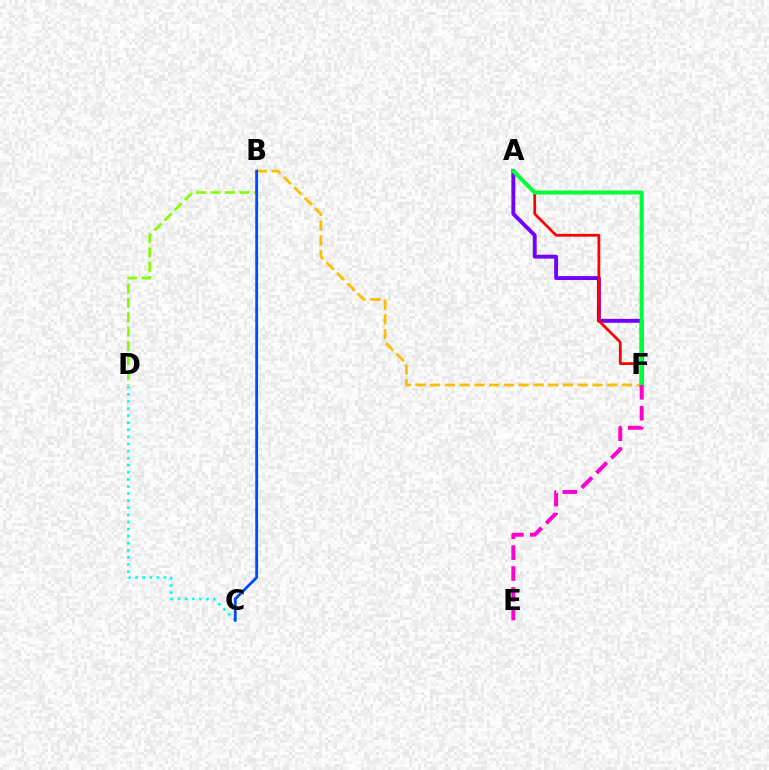{('A', 'F'): [{'color': '#7200ff', 'line_style': 'solid', 'thickness': 2.81}, {'color': '#ff0000', 'line_style': 'solid', 'thickness': 1.98}, {'color': '#00ff39', 'line_style': 'solid', 'thickness': 2.92}], ('B', 'F'): [{'color': '#ffbd00', 'line_style': 'dashed', 'thickness': 2.0}], ('B', 'D'): [{'color': '#84ff00', 'line_style': 'dashed', 'thickness': 1.95}], ('C', 'D'): [{'color': '#00fff6', 'line_style': 'dotted', 'thickness': 1.93}], ('B', 'C'): [{'color': '#004bff', 'line_style': 'solid', 'thickness': 2.02}], ('E', 'F'): [{'color': '#ff00cf', 'line_style': 'dashed', 'thickness': 2.84}]}